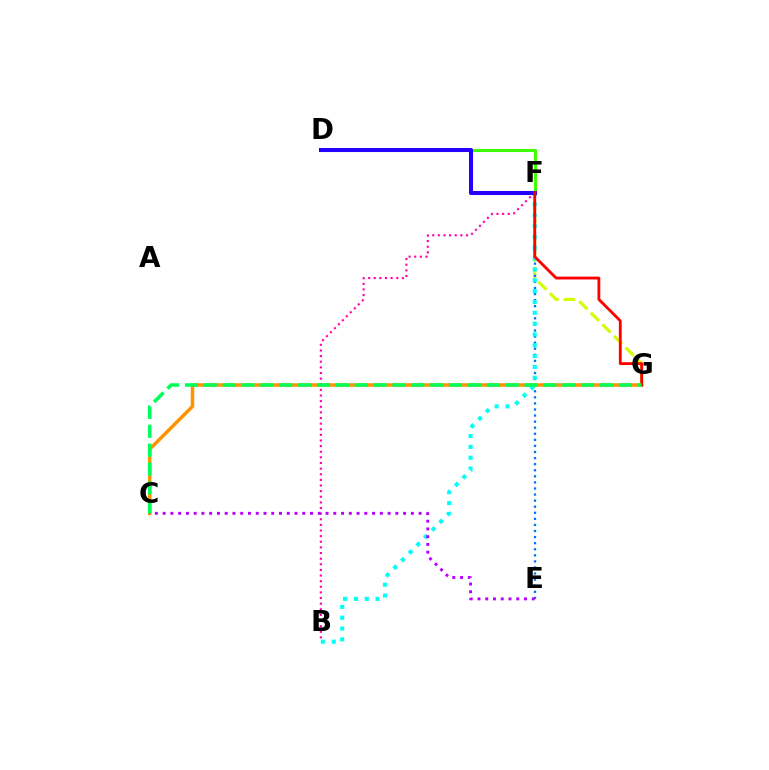{('F', 'G'): [{'color': '#d1ff00', 'line_style': 'dashed', 'thickness': 2.22}, {'color': '#ff0000', 'line_style': 'solid', 'thickness': 2.05}], ('C', 'G'): [{'color': '#ff9400', 'line_style': 'solid', 'thickness': 2.53}, {'color': '#00ff5c', 'line_style': 'dashed', 'thickness': 2.56}], ('B', 'F'): [{'color': '#ff00ac', 'line_style': 'dotted', 'thickness': 1.53}, {'color': '#00fff6', 'line_style': 'dotted', 'thickness': 2.94}], ('E', 'F'): [{'color': '#0074ff', 'line_style': 'dotted', 'thickness': 1.65}], ('D', 'F'): [{'color': '#3dff00', 'line_style': 'solid', 'thickness': 2.22}, {'color': '#2500ff', 'line_style': 'solid', 'thickness': 2.9}], ('C', 'E'): [{'color': '#b900ff', 'line_style': 'dotted', 'thickness': 2.11}]}